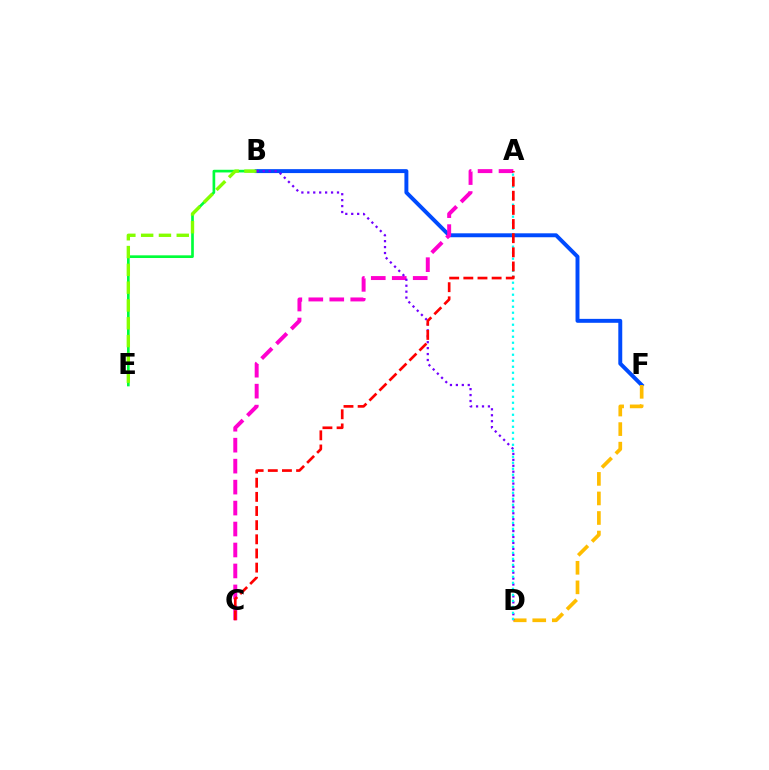{('B', 'E'): [{'color': '#00ff39', 'line_style': 'solid', 'thickness': 1.93}, {'color': '#84ff00', 'line_style': 'dashed', 'thickness': 2.42}], ('B', 'F'): [{'color': '#004bff', 'line_style': 'solid', 'thickness': 2.83}], ('A', 'C'): [{'color': '#ff00cf', 'line_style': 'dashed', 'thickness': 2.85}, {'color': '#ff0000', 'line_style': 'dashed', 'thickness': 1.92}], ('D', 'F'): [{'color': '#ffbd00', 'line_style': 'dashed', 'thickness': 2.66}], ('B', 'D'): [{'color': '#7200ff', 'line_style': 'dotted', 'thickness': 1.61}], ('A', 'D'): [{'color': '#00fff6', 'line_style': 'dotted', 'thickness': 1.63}]}